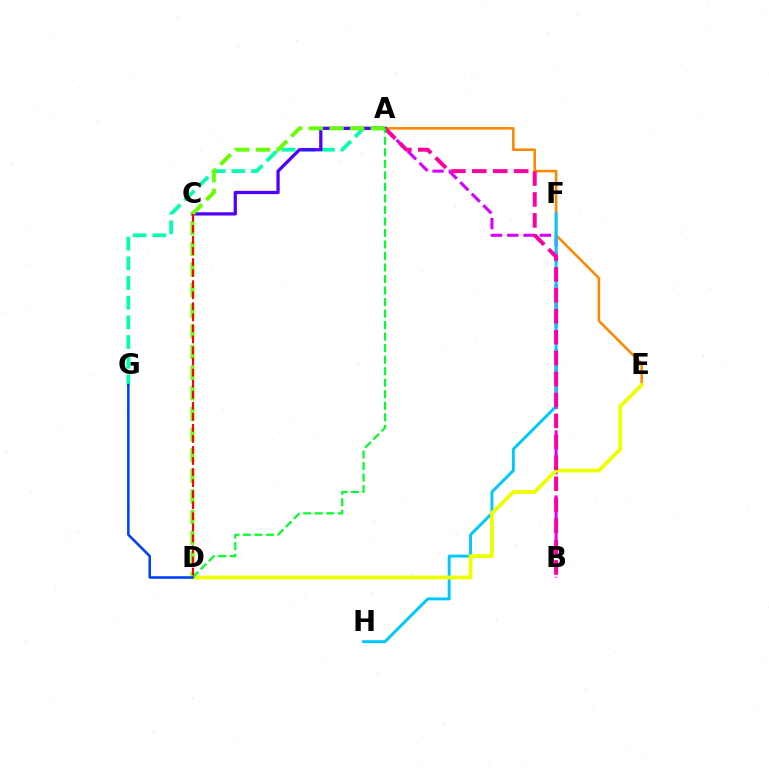{('A', 'B'): [{'color': '#d600ff', 'line_style': 'dashed', 'thickness': 2.21}, {'color': '#ff00a0', 'line_style': 'dashed', 'thickness': 2.84}], ('A', 'E'): [{'color': '#ff8800', 'line_style': 'solid', 'thickness': 1.84}], ('A', 'G'): [{'color': '#00ffaf', 'line_style': 'dashed', 'thickness': 2.67}], ('A', 'C'): [{'color': '#4f00ff', 'line_style': 'solid', 'thickness': 2.36}], ('F', 'H'): [{'color': '#00c7ff', 'line_style': 'solid', 'thickness': 2.11}], ('A', 'D'): [{'color': '#66ff00', 'line_style': 'dashed', 'thickness': 2.8}, {'color': '#00ff27', 'line_style': 'dashed', 'thickness': 1.57}], ('D', 'E'): [{'color': '#eeff00', 'line_style': 'solid', 'thickness': 2.74}], ('C', 'D'): [{'color': '#ff0000', 'line_style': 'dashed', 'thickness': 1.5}], ('D', 'G'): [{'color': '#003fff', 'line_style': 'solid', 'thickness': 1.83}]}